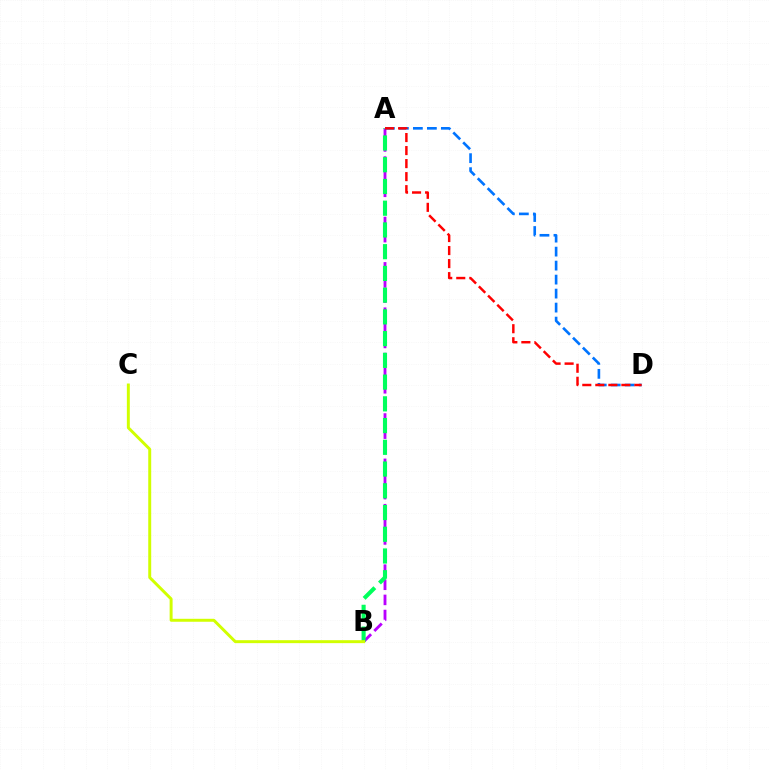{('A', 'B'): [{'color': '#b900ff', 'line_style': 'dashed', 'thickness': 2.05}, {'color': '#00ff5c', 'line_style': 'dashed', 'thickness': 2.95}], ('A', 'D'): [{'color': '#0074ff', 'line_style': 'dashed', 'thickness': 1.9}, {'color': '#ff0000', 'line_style': 'dashed', 'thickness': 1.77}], ('B', 'C'): [{'color': '#d1ff00', 'line_style': 'solid', 'thickness': 2.13}]}